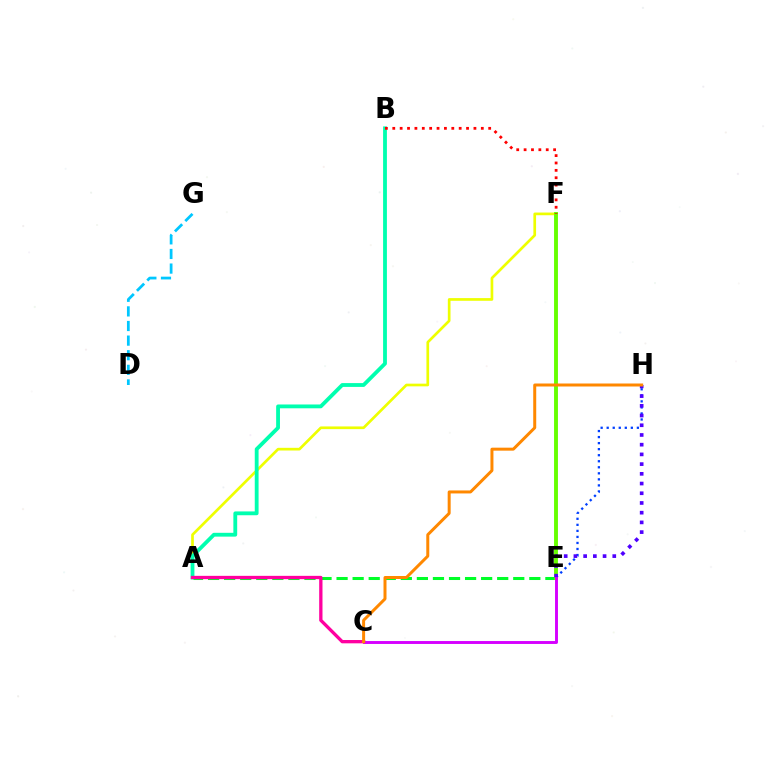{('A', 'F'): [{'color': '#eeff00', 'line_style': 'solid', 'thickness': 1.94}], ('A', 'E'): [{'color': '#00ff27', 'line_style': 'dashed', 'thickness': 2.18}], ('E', 'F'): [{'color': '#66ff00', 'line_style': 'solid', 'thickness': 2.8}], ('E', 'H'): [{'color': '#003fff', 'line_style': 'dotted', 'thickness': 1.64}, {'color': '#4f00ff', 'line_style': 'dotted', 'thickness': 2.64}], ('A', 'B'): [{'color': '#00ffaf', 'line_style': 'solid', 'thickness': 2.75}], ('C', 'E'): [{'color': '#d600ff', 'line_style': 'solid', 'thickness': 2.09}], ('A', 'C'): [{'color': '#ff00a0', 'line_style': 'solid', 'thickness': 2.38}], ('D', 'G'): [{'color': '#00c7ff', 'line_style': 'dashed', 'thickness': 1.99}], ('C', 'H'): [{'color': '#ff8800', 'line_style': 'solid', 'thickness': 2.15}], ('B', 'F'): [{'color': '#ff0000', 'line_style': 'dotted', 'thickness': 2.0}]}